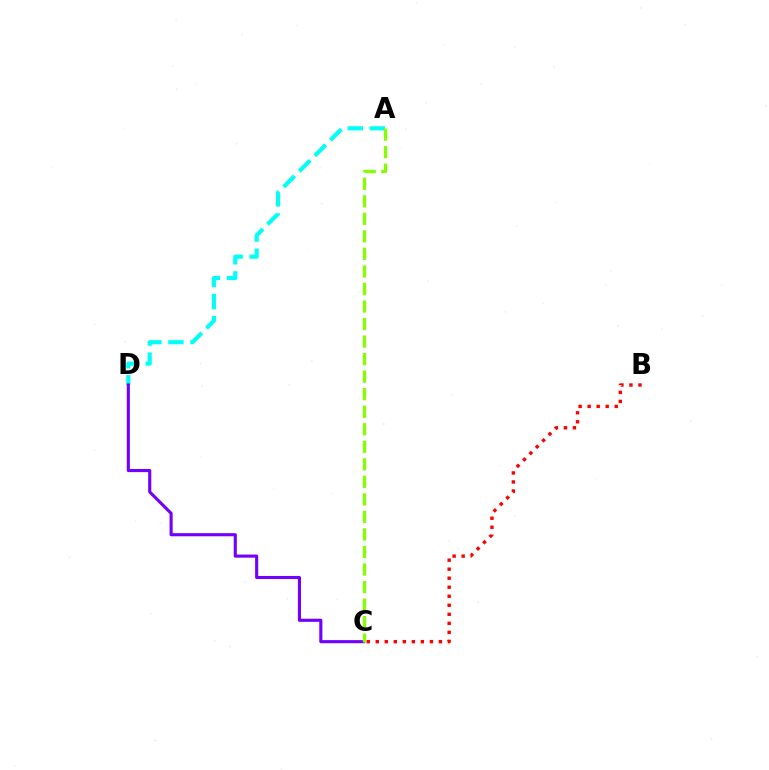{('A', 'D'): [{'color': '#00fff6', 'line_style': 'dashed', 'thickness': 2.99}], ('B', 'C'): [{'color': '#ff0000', 'line_style': 'dotted', 'thickness': 2.45}], ('C', 'D'): [{'color': '#7200ff', 'line_style': 'solid', 'thickness': 2.24}], ('A', 'C'): [{'color': '#84ff00', 'line_style': 'dashed', 'thickness': 2.38}]}